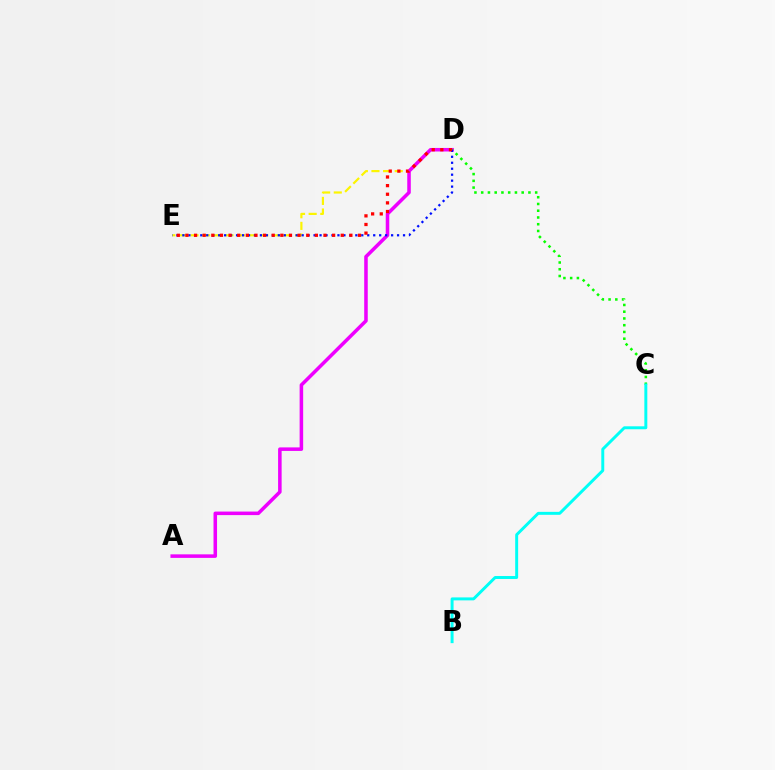{('D', 'E'): [{'color': '#fcf500', 'line_style': 'dashed', 'thickness': 1.58}, {'color': '#0010ff', 'line_style': 'dotted', 'thickness': 1.62}, {'color': '#ff0000', 'line_style': 'dotted', 'thickness': 2.34}], ('A', 'D'): [{'color': '#ee00ff', 'line_style': 'solid', 'thickness': 2.55}], ('C', 'D'): [{'color': '#08ff00', 'line_style': 'dotted', 'thickness': 1.83}], ('B', 'C'): [{'color': '#00fff6', 'line_style': 'solid', 'thickness': 2.13}]}